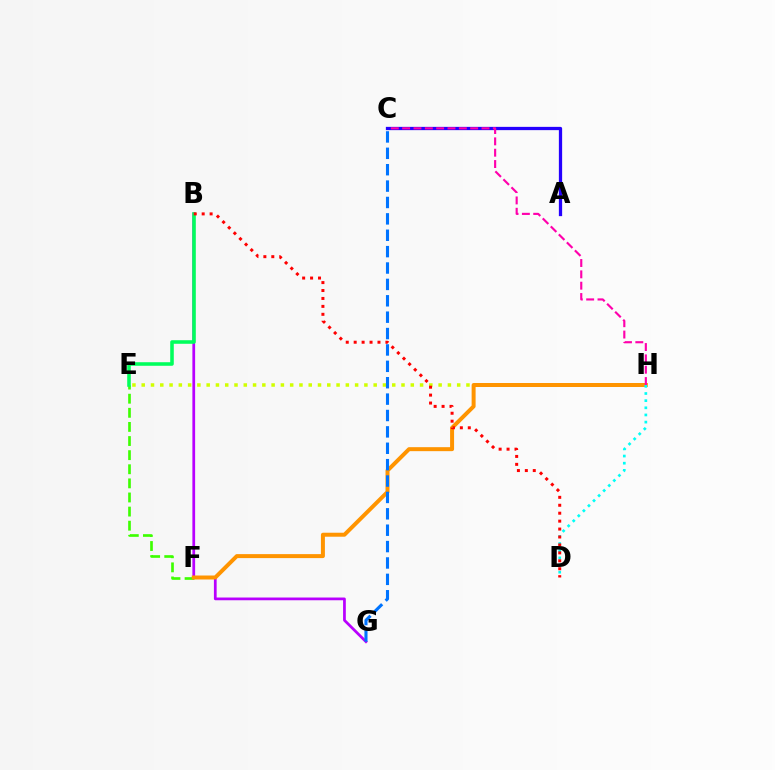{('E', 'H'): [{'color': '#d1ff00', 'line_style': 'dotted', 'thickness': 2.52}], ('E', 'F'): [{'color': '#3dff00', 'line_style': 'dashed', 'thickness': 1.92}], ('B', 'G'): [{'color': '#b900ff', 'line_style': 'solid', 'thickness': 1.97}], ('F', 'H'): [{'color': '#ff9400', 'line_style': 'solid', 'thickness': 2.87}], ('A', 'C'): [{'color': '#2500ff', 'line_style': 'solid', 'thickness': 2.35}], ('B', 'E'): [{'color': '#00ff5c', 'line_style': 'solid', 'thickness': 2.57}], ('C', 'H'): [{'color': '#ff00ac', 'line_style': 'dashed', 'thickness': 1.54}], ('D', 'H'): [{'color': '#00fff6', 'line_style': 'dotted', 'thickness': 1.94}], ('C', 'G'): [{'color': '#0074ff', 'line_style': 'dashed', 'thickness': 2.23}], ('B', 'D'): [{'color': '#ff0000', 'line_style': 'dotted', 'thickness': 2.16}]}